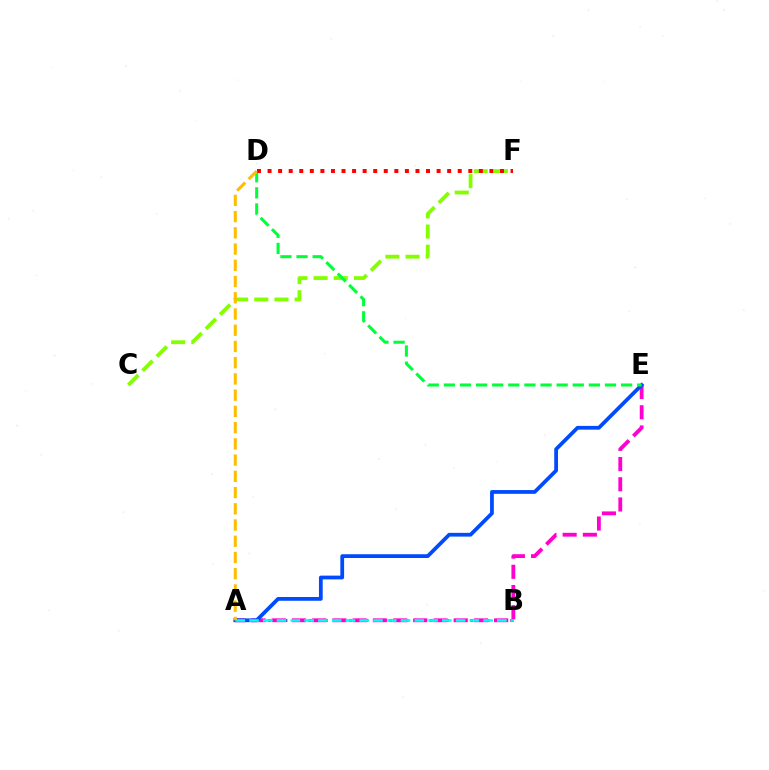{('A', 'B'): [{'color': '#7200ff', 'line_style': 'dotted', 'thickness': 2.19}, {'color': '#00fff6', 'line_style': 'dashed', 'thickness': 1.87}], ('A', 'E'): [{'color': '#ff00cf', 'line_style': 'dashed', 'thickness': 2.75}, {'color': '#004bff', 'line_style': 'solid', 'thickness': 2.71}], ('C', 'F'): [{'color': '#84ff00', 'line_style': 'dashed', 'thickness': 2.74}], ('D', 'E'): [{'color': '#00ff39', 'line_style': 'dashed', 'thickness': 2.19}], ('D', 'F'): [{'color': '#ff0000', 'line_style': 'dotted', 'thickness': 2.87}], ('A', 'D'): [{'color': '#ffbd00', 'line_style': 'dashed', 'thickness': 2.21}]}